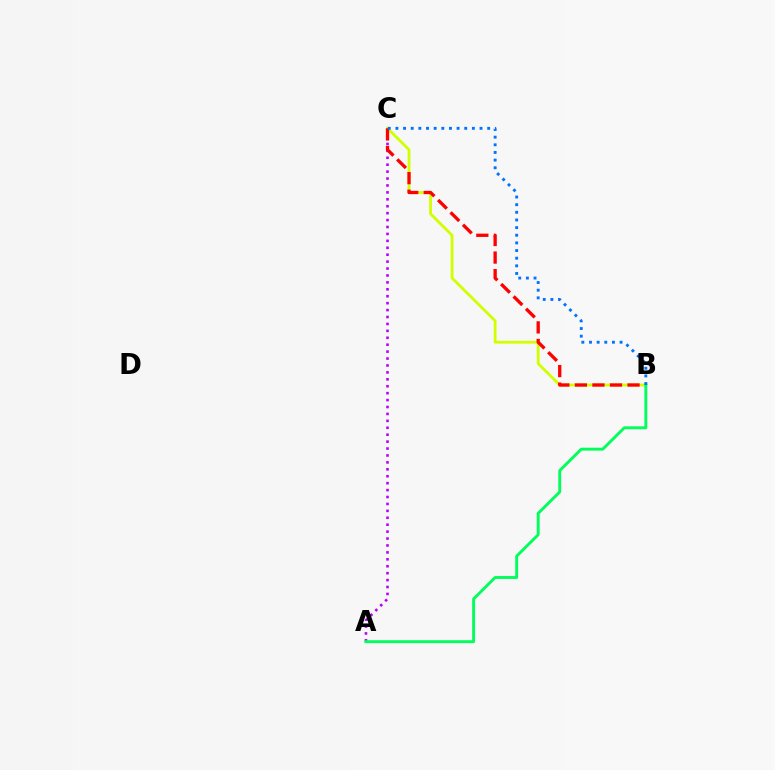{('B', 'C'): [{'color': '#d1ff00', 'line_style': 'solid', 'thickness': 2.02}, {'color': '#ff0000', 'line_style': 'dashed', 'thickness': 2.38}, {'color': '#0074ff', 'line_style': 'dotted', 'thickness': 2.08}], ('A', 'C'): [{'color': '#b900ff', 'line_style': 'dotted', 'thickness': 1.88}], ('A', 'B'): [{'color': '#00ff5c', 'line_style': 'solid', 'thickness': 2.09}]}